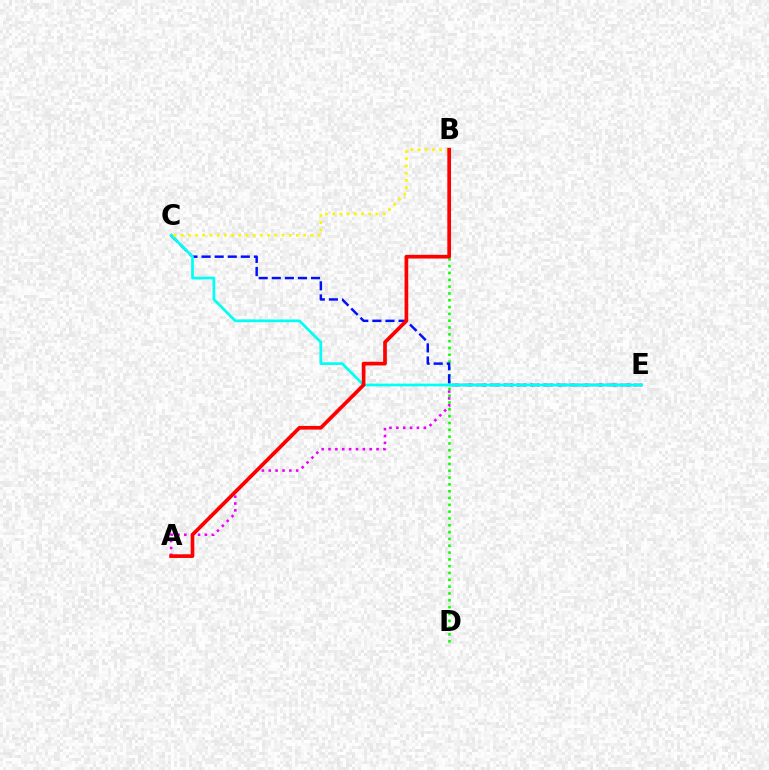{('A', 'E'): [{'color': '#ee00ff', 'line_style': 'dotted', 'thickness': 1.86}], ('B', 'D'): [{'color': '#08ff00', 'line_style': 'dotted', 'thickness': 1.85}], ('C', 'E'): [{'color': '#0010ff', 'line_style': 'dashed', 'thickness': 1.78}, {'color': '#00fff6', 'line_style': 'solid', 'thickness': 1.97}], ('B', 'C'): [{'color': '#fcf500', 'line_style': 'dotted', 'thickness': 1.96}], ('A', 'B'): [{'color': '#ff0000', 'line_style': 'solid', 'thickness': 2.66}]}